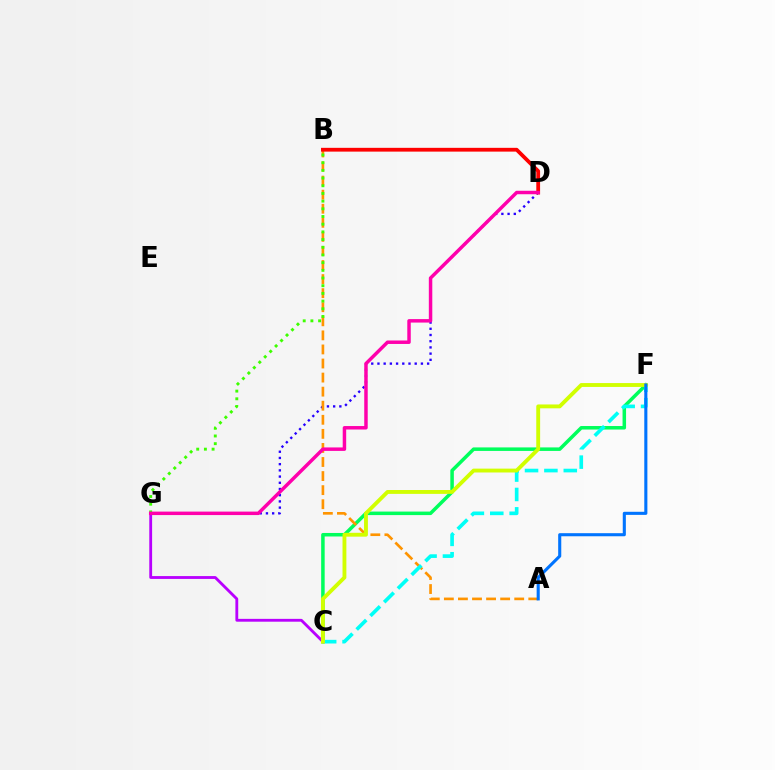{('C', 'F'): [{'color': '#00ff5c', 'line_style': 'solid', 'thickness': 2.53}, {'color': '#00fff6', 'line_style': 'dashed', 'thickness': 2.63}, {'color': '#d1ff00', 'line_style': 'solid', 'thickness': 2.78}], ('D', 'G'): [{'color': '#2500ff', 'line_style': 'dotted', 'thickness': 1.69}, {'color': '#ff00ac', 'line_style': 'solid', 'thickness': 2.5}], ('A', 'B'): [{'color': '#ff9400', 'line_style': 'dashed', 'thickness': 1.91}], ('B', 'D'): [{'color': '#ff0000', 'line_style': 'solid', 'thickness': 2.72}], ('C', 'G'): [{'color': '#b900ff', 'line_style': 'solid', 'thickness': 2.04}], ('A', 'F'): [{'color': '#0074ff', 'line_style': 'solid', 'thickness': 2.22}], ('B', 'G'): [{'color': '#3dff00', 'line_style': 'dotted', 'thickness': 2.09}]}